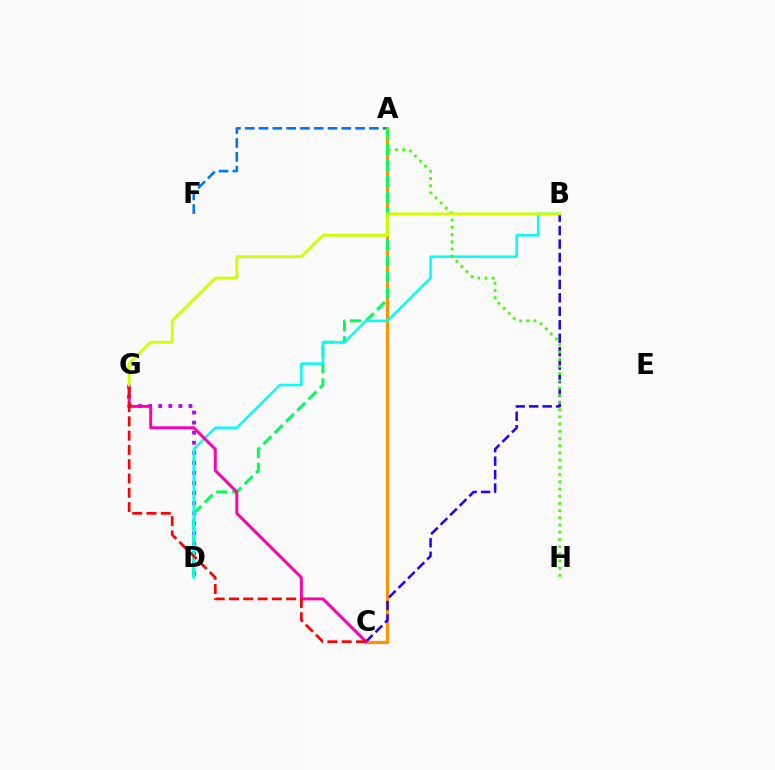{('A', 'F'): [{'color': '#0074ff', 'line_style': 'dashed', 'thickness': 1.87}], ('D', 'G'): [{'color': '#b900ff', 'line_style': 'dotted', 'thickness': 2.74}], ('A', 'C'): [{'color': '#ff9400', 'line_style': 'solid', 'thickness': 2.29}], ('A', 'D'): [{'color': '#00ff5c', 'line_style': 'dashed', 'thickness': 2.16}], ('B', 'D'): [{'color': '#00fff6', 'line_style': 'solid', 'thickness': 1.81}], ('B', 'C'): [{'color': '#2500ff', 'line_style': 'dashed', 'thickness': 1.83}], ('A', 'H'): [{'color': '#3dff00', 'line_style': 'dotted', 'thickness': 1.96}], ('C', 'G'): [{'color': '#ff00ac', 'line_style': 'solid', 'thickness': 2.12}, {'color': '#ff0000', 'line_style': 'dashed', 'thickness': 1.94}], ('B', 'G'): [{'color': '#d1ff00', 'line_style': 'solid', 'thickness': 2.04}]}